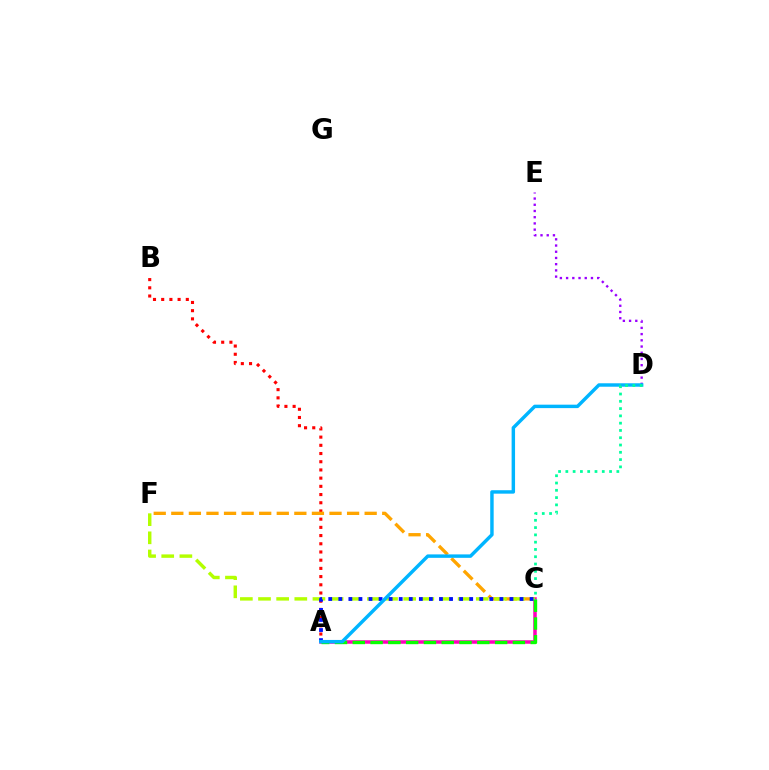{('A', 'C'): [{'color': '#ff00bd', 'line_style': 'solid', 'thickness': 2.53}, {'color': '#08ff00', 'line_style': 'dashed', 'thickness': 2.42}, {'color': '#0010ff', 'line_style': 'dotted', 'thickness': 2.74}], ('A', 'B'): [{'color': '#ff0000', 'line_style': 'dotted', 'thickness': 2.23}], ('C', 'F'): [{'color': '#ffa500', 'line_style': 'dashed', 'thickness': 2.39}, {'color': '#b3ff00', 'line_style': 'dashed', 'thickness': 2.47}], ('D', 'E'): [{'color': '#9b00ff', 'line_style': 'dotted', 'thickness': 1.69}], ('A', 'D'): [{'color': '#00b5ff', 'line_style': 'solid', 'thickness': 2.48}], ('C', 'D'): [{'color': '#00ff9d', 'line_style': 'dotted', 'thickness': 1.98}]}